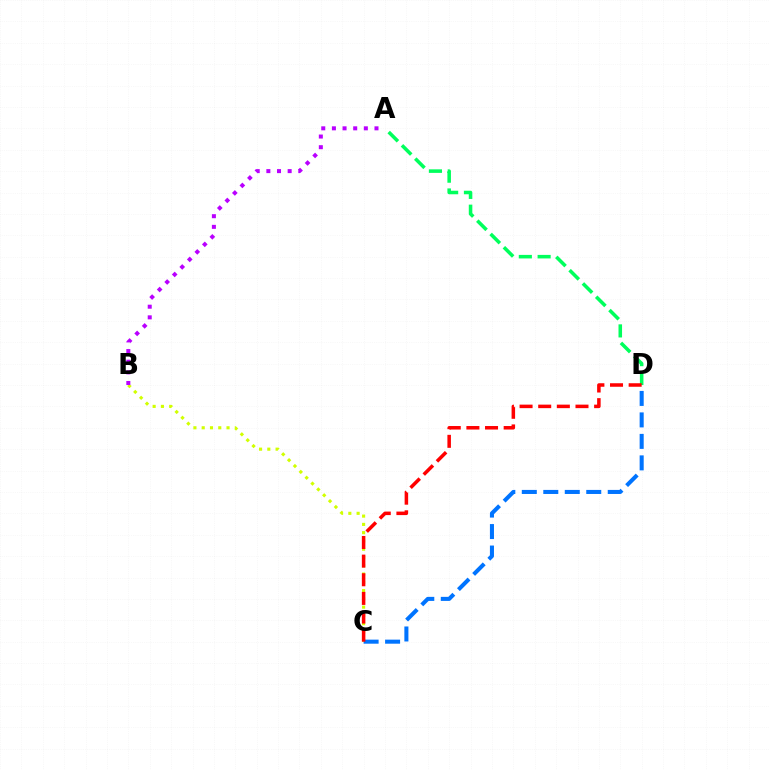{('A', 'D'): [{'color': '#00ff5c', 'line_style': 'dashed', 'thickness': 2.55}], ('B', 'C'): [{'color': '#d1ff00', 'line_style': 'dotted', 'thickness': 2.25}], ('C', 'D'): [{'color': '#0074ff', 'line_style': 'dashed', 'thickness': 2.92}, {'color': '#ff0000', 'line_style': 'dashed', 'thickness': 2.53}], ('A', 'B'): [{'color': '#b900ff', 'line_style': 'dotted', 'thickness': 2.89}]}